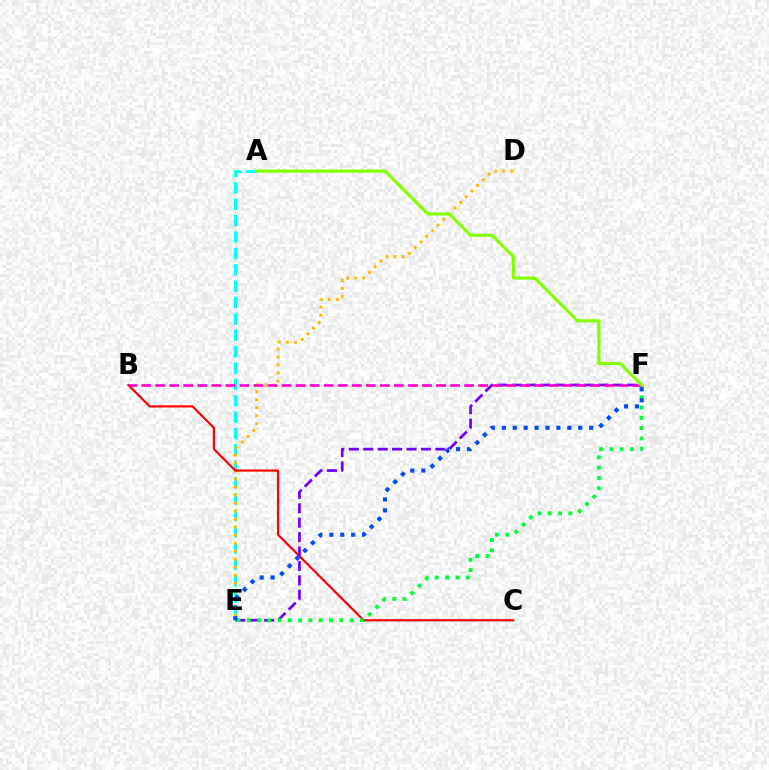{('A', 'E'): [{'color': '#00fff6', 'line_style': 'dashed', 'thickness': 2.22}], ('D', 'E'): [{'color': '#ffbd00', 'line_style': 'dotted', 'thickness': 2.18}], ('B', 'C'): [{'color': '#ff0000', 'line_style': 'solid', 'thickness': 1.57}], ('E', 'F'): [{'color': '#7200ff', 'line_style': 'dashed', 'thickness': 1.96}, {'color': '#00ff39', 'line_style': 'dotted', 'thickness': 2.8}, {'color': '#004bff', 'line_style': 'dotted', 'thickness': 2.97}], ('B', 'F'): [{'color': '#ff00cf', 'line_style': 'dashed', 'thickness': 1.91}], ('A', 'F'): [{'color': '#84ff00', 'line_style': 'solid', 'thickness': 2.26}]}